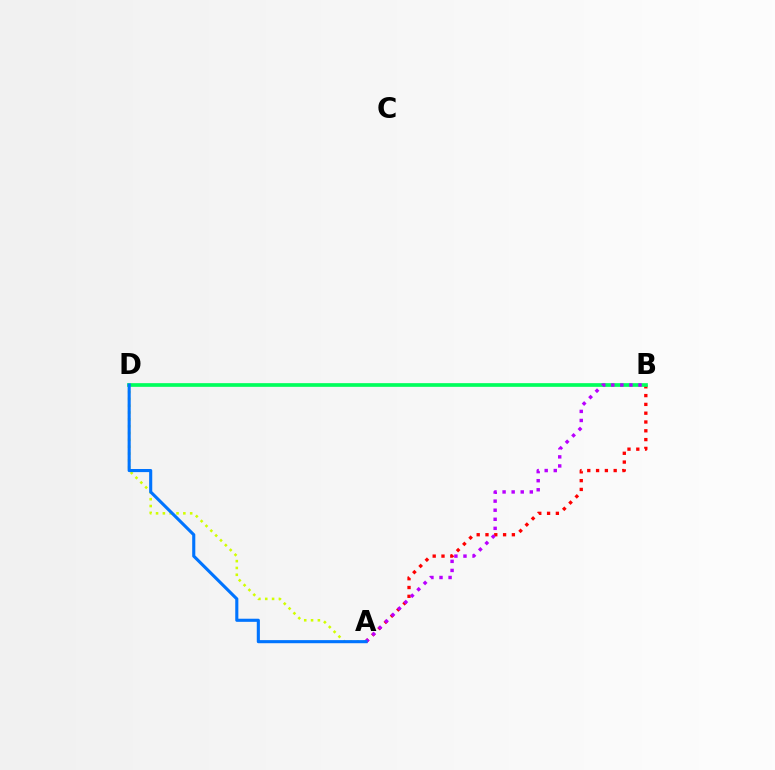{('A', 'D'): [{'color': '#d1ff00', 'line_style': 'dotted', 'thickness': 1.86}, {'color': '#0074ff', 'line_style': 'solid', 'thickness': 2.23}], ('A', 'B'): [{'color': '#ff0000', 'line_style': 'dotted', 'thickness': 2.39}, {'color': '#b900ff', 'line_style': 'dotted', 'thickness': 2.46}], ('B', 'D'): [{'color': '#00ff5c', 'line_style': 'solid', 'thickness': 2.65}]}